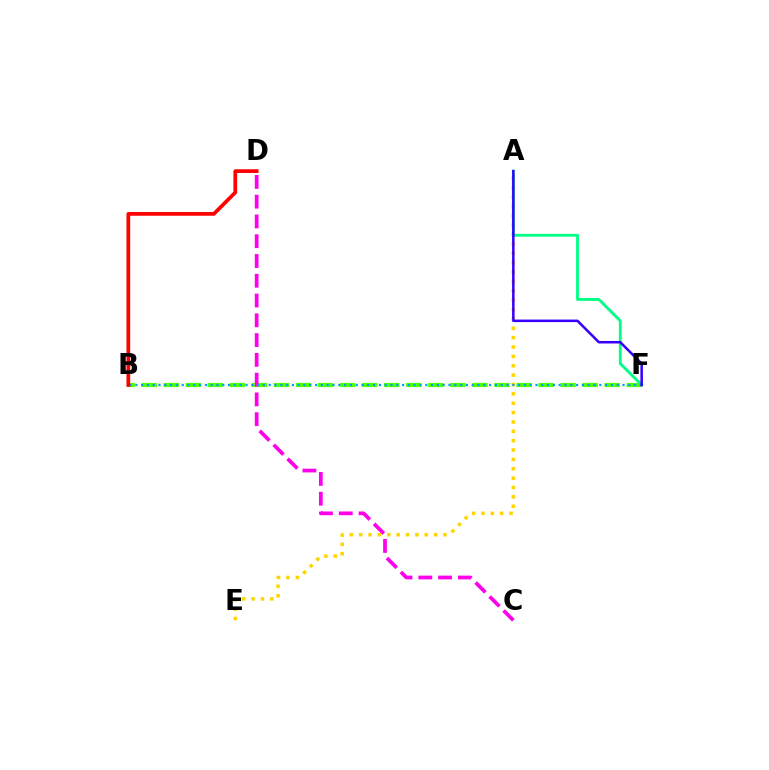{('B', 'F'): [{'color': '#4fff00', 'line_style': 'dashed', 'thickness': 3.0}, {'color': '#009eff', 'line_style': 'dotted', 'thickness': 1.58}], ('C', 'D'): [{'color': '#ff00ed', 'line_style': 'dashed', 'thickness': 2.69}], ('A', 'E'): [{'color': '#ffd500', 'line_style': 'dotted', 'thickness': 2.54}], ('A', 'F'): [{'color': '#00ff86', 'line_style': 'solid', 'thickness': 2.05}, {'color': '#3700ff', 'line_style': 'solid', 'thickness': 1.81}], ('B', 'D'): [{'color': '#ff0000', 'line_style': 'solid', 'thickness': 2.68}]}